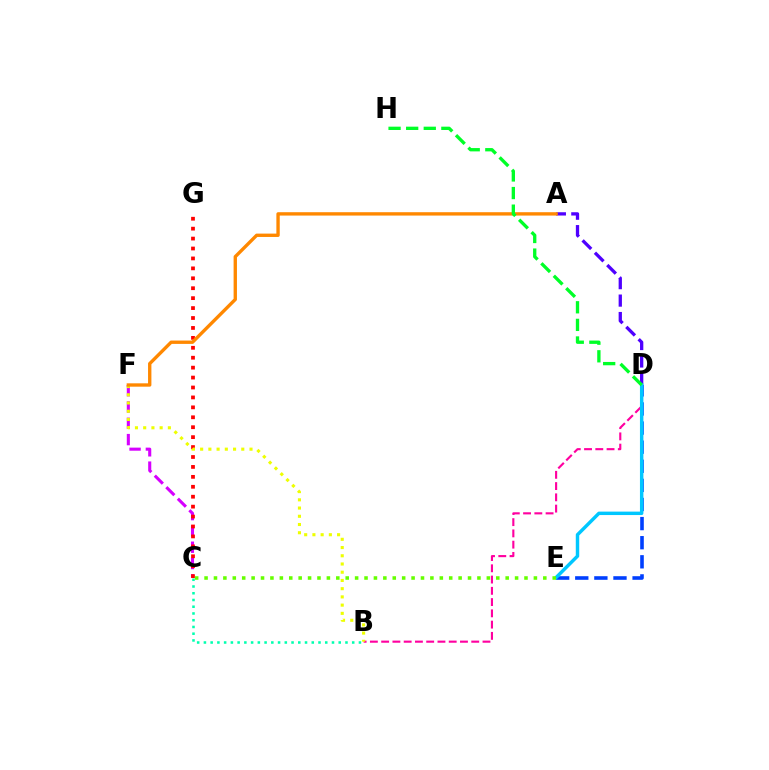{('B', 'C'): [{'color': '#00ffaf', 'line_style': 'dotted', 'thickness': 1.83}], ('D', 'E'): [{'color': '#003fff', 'line_style': 'dashed', 'thickness': 2.6}, {'color': '#00c7ff', 'line_style': 'solid', 'thickness': 2.47}], ('C', 'F'): [{'color': '#d600ff', 'line_style': 'dashed', 'thickness': 2.21}], ('B', 'D'): [{'color': '#ff00a0', 'line_style': 'dashed', 'thickness': 1.53}], ('C', 'G'): [{'color': '#ff0000', 'line_style': 'dotted', 'thickness': 2.7}], ('A', 'D'): [{'color': '#4f00ff', 'line_style': 'dashed', 'thickness': 2.37}], ('B', 'F'): [{'color': '#eeff00', 'line_style': 'dotted', 'thickness': 2.24}], ('C', 'E'): [{'color': '#66ff00', 'line_style': 'dotted', 'thickness': 2.56}], ('A', 'F'): [{'color': '#ff8800', 'line_style': 'solid', 'thickness': 2.42}], ('D', 'H'): [{'color': '#00ff27', 'line_style': 'dashed', 'thickness': 2.39}]}